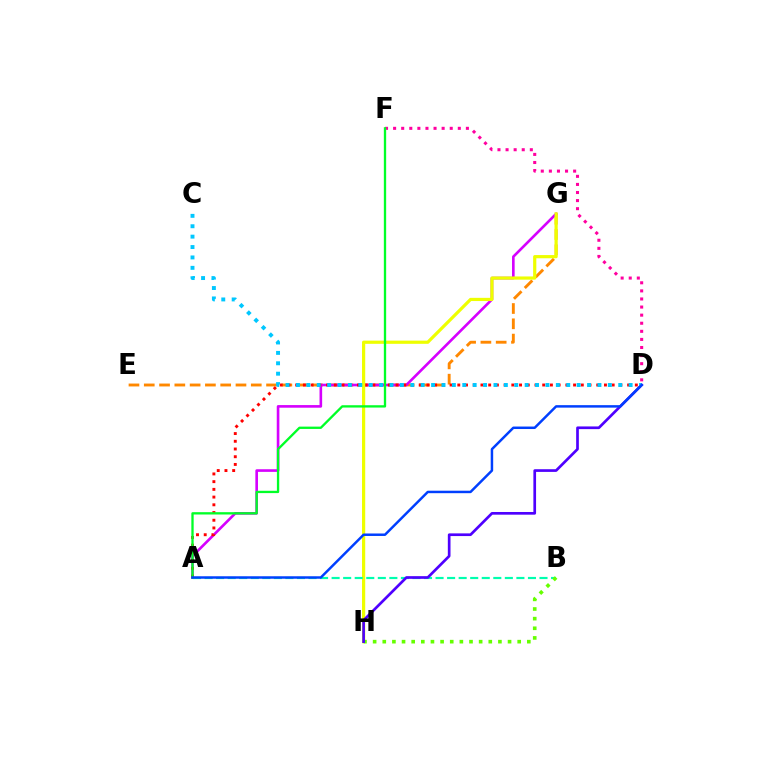{('E', 'G'): [{'color': '#ff8800', 'line_style': 'dashed', 'thickness': 2.08}], ('D', 'F'): [{'color': '#ff00a0', 'line_style': 'dotted', 'thickness': 2.2}], ('A', 'G'): [{'color': '#d600ff', 'line_style': 'solid', 'thickness': 1.89}], ('A', 'D'): [{'color': '#ff0000', 'line_style': 'dotted', 'thickness': 2.1}, {'color': '#003fff', 'line_style': 'solid', 'thickness': 1.78}], ('G', 'H'): [{'color': '#eeff00', 'line_style': 'solid', 'thickness': 2.31}], ('A', 'B'): [{'color': '#00ffaf', 'line_style': 'dashed', 'thickness': 1.57}], ('B', 'H'): [{'color': '#66ff00', 'line_style': 'dotted', 'thickness': 2.62}], ('A', 'F'): [{'color': '#00ff27', 'line_style': 'solid', 'thickness': 1.67}], ('D', 'H'): [{'color': '#4f00ff', 'line_style': 'solid', 'thickness': 1.93}], ('C', 'D'): [{'color': '#00c7ff', 'line_style': 'dotted', 'thickness': 2.82}]}